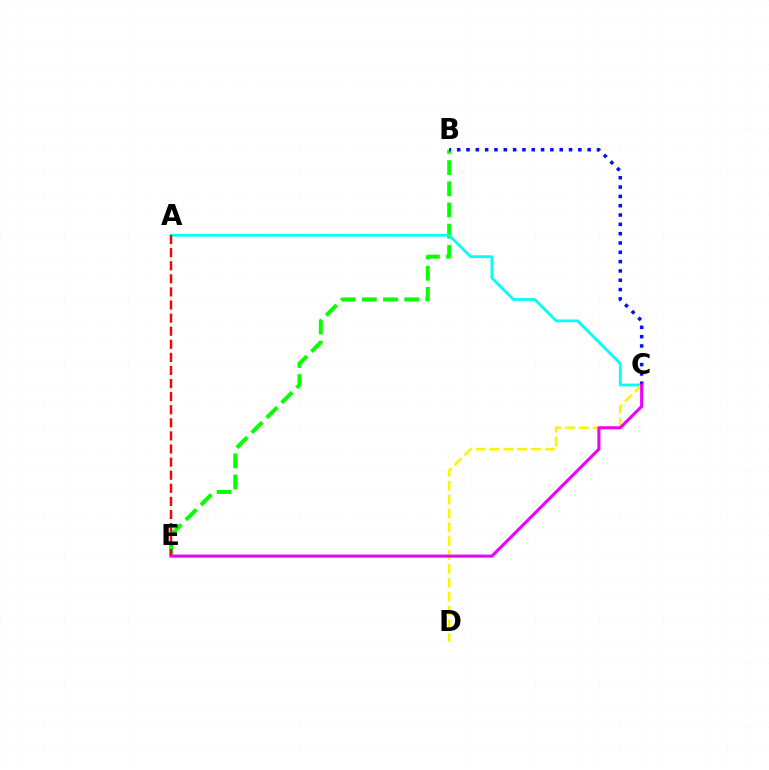{('B', 'E'): [{'color': '#08ff00', 'line_style': 'dashed', 'thickness': 2.88}], ('A', 'C'): [{'color': '#00fff6', 'line_style': 'solid', 'thickness': 2.0}], ('B', 'C'): [{'color': '#0010ff', 'line_style': 'dotted', 'thickness': 2.53}], ('A', 'E'): [{'color': '#ff0000', 'line_style': 'dashed', 'thickness': 1.78}], ('C', 'D'): [{'color': '#fcf500', 'line_style': 'dashed', 'thickness': 1.88}], ('C', 'E'): [{'color': '#ee00ff', 'line_style': 'solid', 'thickness': 2.23}]}